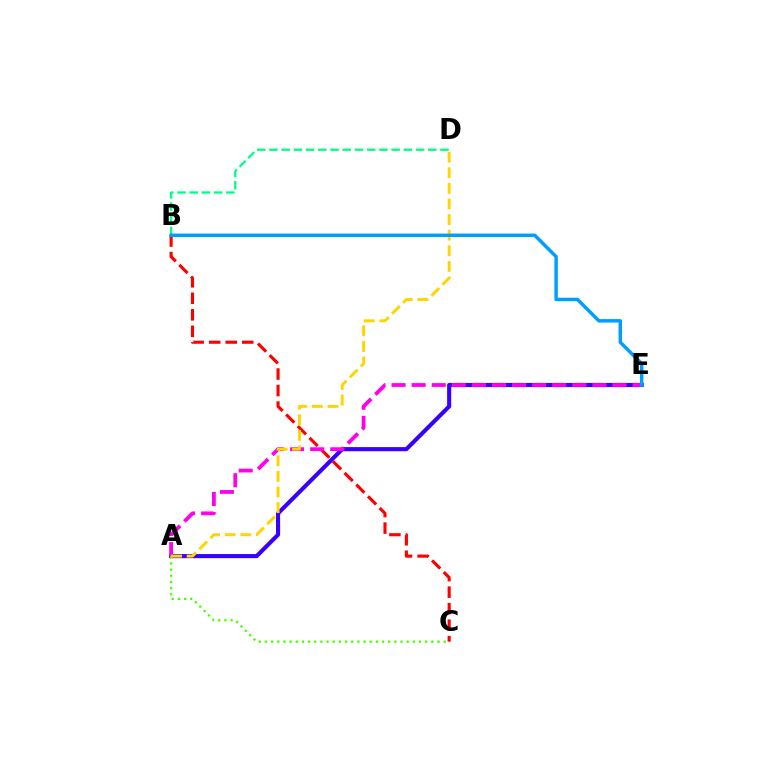{('B', 'D'): [{'color': '#00ff86', 'line_style': 'dashed', 'thickness': 1.66}], ('A', 'E'): [{'color': '#3700ff', 'line_style': 'solid', 'thickness': 2.96}, {'color': '#ff00ed', 'line_style': 'dashed', 'thickness': 2.73}], ('A', 'C'): [{'color': '#4fff00', 'line_style': 'dotted', 'thickness': 1.67}], ('B', 'C'): [{'color': '#ff0000', 'line_style': 'dashed', 'thickness': 2.25}], ('A', 'D'): [{'color': '#ffd500', 'line_style': 'dashed', 'thickness': 2.12}], ('B', 'E'): [{'color': '#009eff', 'line_style': 'solid', 'thickness': 2.49}]}